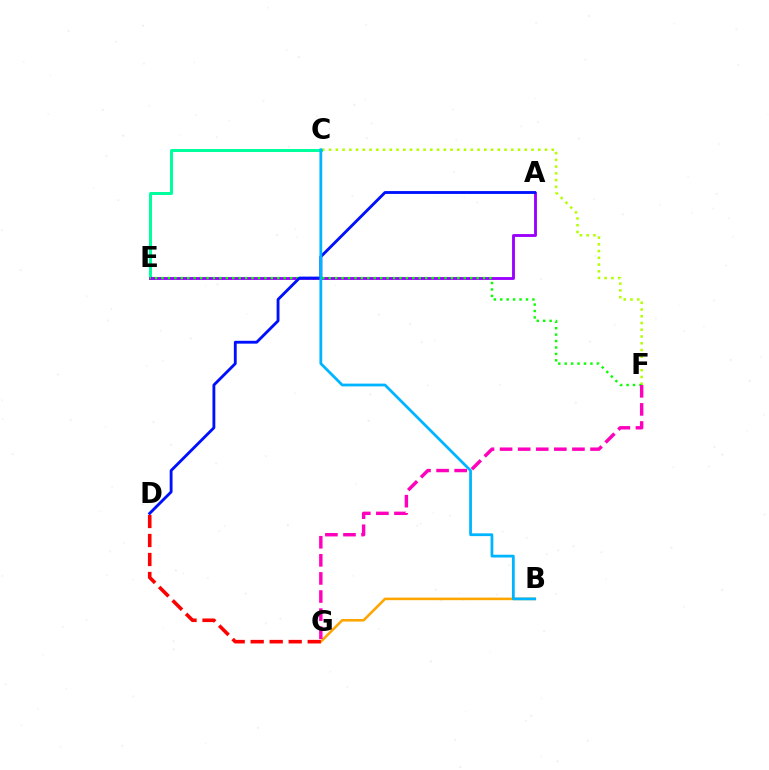{('C', 'F'): [{'color': '#b3ff00', 'line_style': 'dotted', 'thickness': 1.83}], ('B', 'G'): [{'color': '#ffa500', 'line_style': 'solid', 'thickness': 1.85}], ('C', 'E'): [{'color': '#00ff9d', 'line_style': 'solid', 'thickness': 2.15}], ('D', 'G'): [{'color': '#ff0000', 'line_style': 'dashed', 'thickness': 2.58}], ('A', 'E'): [{'color': '#9b00ff', 'line_style': 'solid', 'thickness': 2.06}], ('E', 'F'): [{'color': '#08ff00', 'line_style': 'dotted', 'thickness': 1.75}], ('F', 'G'): [{'color': '#ff00bd', 'line_style': 'dashed', 'thickness': 2.46}], ('A', 'D'): [{'color': '#0010ff', 'line_style': 'solid', 'thickness': 2.05}], ('B', 'C'): [{'color': '#00b5ff', 'line_style': 'solid', 'thickness': 2.0}]}